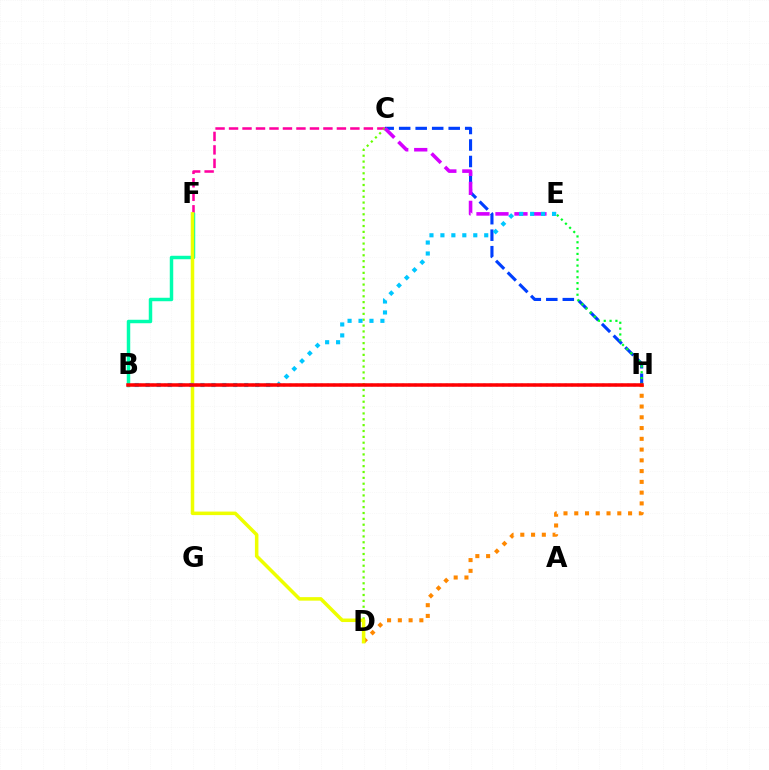{('C', 'F'): [{'color': '#ff00a0', 'line_style': 'dashed', 'thickness': 1.83}], ('B', 'H'): [{'color': '#4f00ff', 'line_style': 'dotted', 'thickness': 1.7}, {'color': '#ff0000', 'line_style': 'solid', 'thickness': 2.52}], ('B', 'F'): [{'color': '#00ffaf', 'line_style': 'solid', 'thickness': 2.5}], ('C', 'H'): [{'color': '#003fff', 'line_style': 'dashed', 'thickness': 2.24}], ('C', 'D'): [{'color': '#66ff00', 'line_style': 'dotted', 'thickness': 1.59}], ('C', 'E'): [{'color': '#d600ff', 'line_style': 'dashed', 'thickness': 2.58}], ('D', 'H'): [{'color': '#ff8800', 'line_style': 'dotted', 'thickness': 2.92}], ('D', 'F'): [{'color': '#eeff00', 'line_style': 'solid', 'thickness': 2.53}], ('E', 'H'): [{'color': '#00ff27', 'line_style': 'dotted', 'thickness': 1.58}], ('B', 'E'): [{'color': '#00c7ff', 'line_style': 'dotted', 'thickness': 2.98}]}